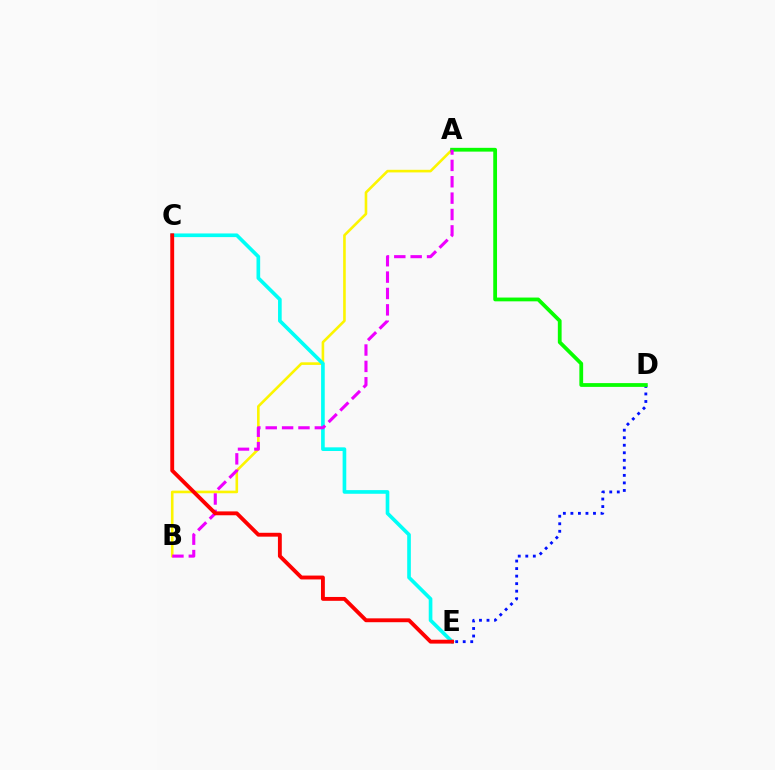{('A', 'B'): [{'color': '#fcf500', 'line_style': 'solid', 'thickness': 1.88}, {'color': '#ee00ff', 'line_style': 'dashed', 'thickness': 2.22}], ('D', 'E'): [{'color': '#0010ff', 'line_style': 'dotted', 'thickness': 2.05}], ('C', 'E'): [{'color': '#00fff6', 'line_style': 'solid', 'thickness': 2.63}, {'color': '#ff0000', 'line_style': 'solid', 'thickness': 2.78}], ('A', 'D'): [{'color': '#08ff00', 'line_style': 'solid', 'thickness': 2.72}]}